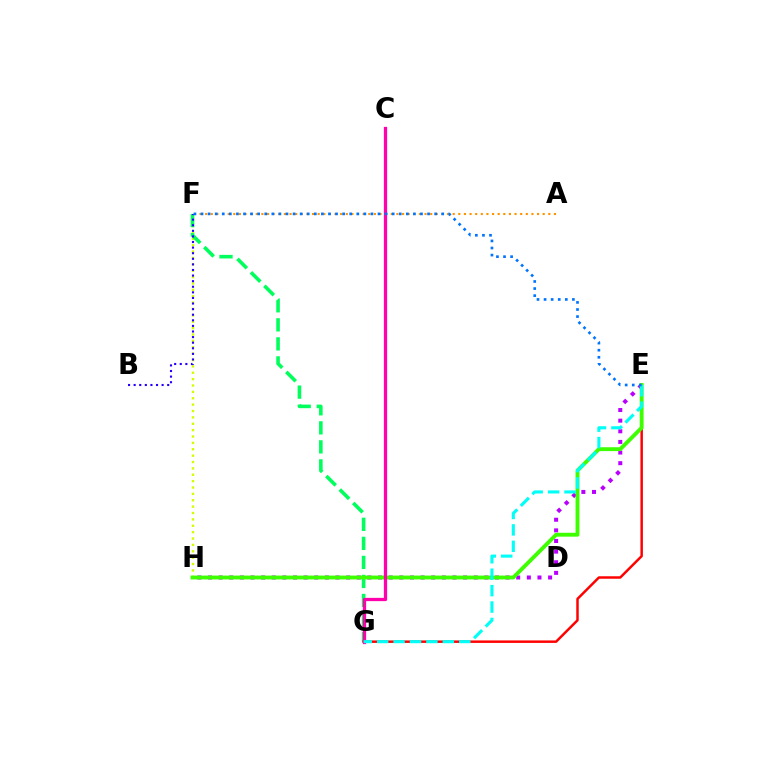{('E', 'H'): [{'color': '#b900ff', 'line_style': 'dotted', 'thickness': 2.89}, {'color': '#3dff00', 'line_style': 'solid', 'thickness': 2.78}], ('F', 'H'): [{'color': '#d1ff00', 'line_style': 'dotted', 'thickness': 1.73}], ('F', 'G'): [{'color': '#00ff5c', 'line_style': 'dashed', 'thickness': 2.59}], ('E', 'G'): [{'color': '#ff0000', 'line_style': 'solid', 'thickness': 1.78}, {'color': '#00fff6', 'line_style': 'dashed', 'thickness': 2.23}], ('B', 'F'): [{'color': '#2500ff', 'line_style': 'dotted', 'thickness': 1.52}], ('A', 'F'): [{'color': '#ff9400', 'line_style': 'dotted', 'thickness': 1.53}], ('C', 'G'): [{'color': '#ff00ac', 'line_style': 'solid', 'thickness': 2.35}], ('E', 'F'): [{'color': '#0074ff', 'line_style': 'dotted', 'thickness': 1.92}]}